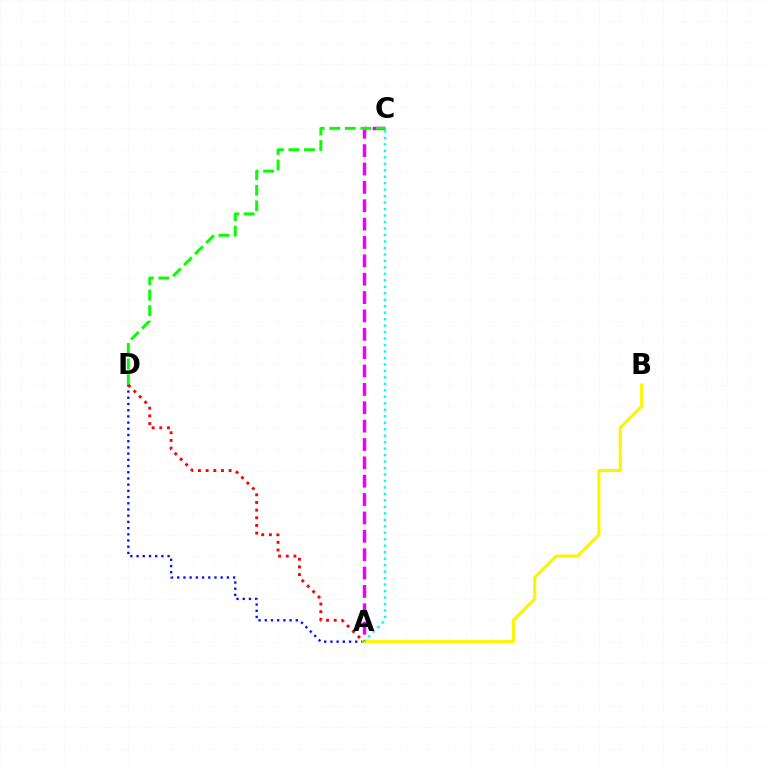{('A', 'D'): [{'color': '#0010ff', 'line_style': 'dotted', 'thickness': 1.69}, {'color': '#ff0000', 'line_style': 'dotted', 'thickness': 2.08}], ('A', 'C'): [{'color': '#ee00ff', 'line_style': 'dashed', 'thickness': 2.49}, {'color': '#00fff6', 'line_style': 'dotted', 'thickness': 1.76}], ('C', 'D'): [{'color': '#08ff00', 'line_style': 'dashed', 'thickness': 2.11}], ('A', 'B'): [{'color': '#fcf500', 'line_style': 'solid', 'thickness': 2.23}]}